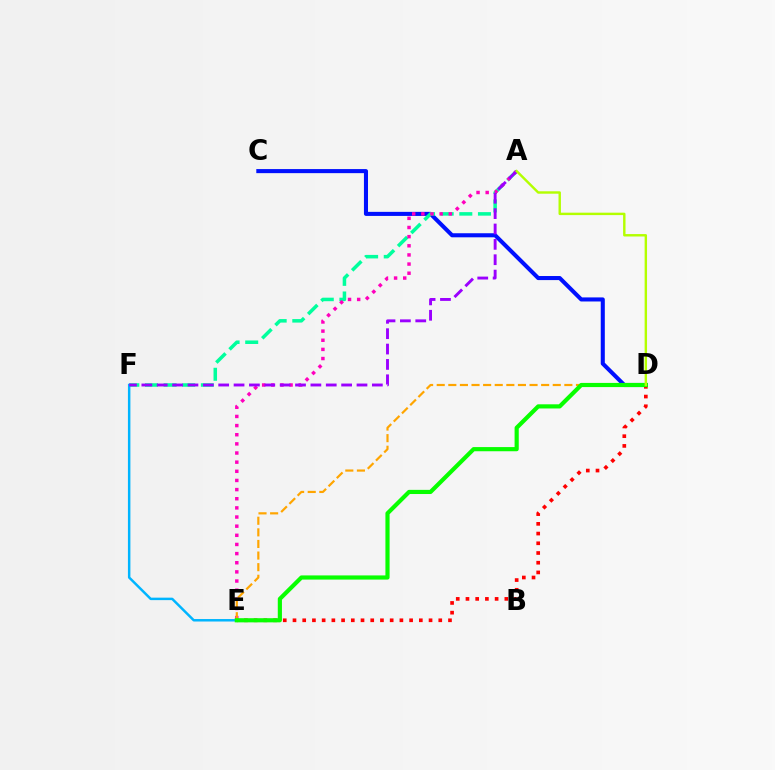{('C', 'D'): [{'color': '#0010ff', 'line_style': 'solid', 'thickness': 2.93}], ('A', 'F'): [{'color': '#00ff9d', 'line_style': 'dashed', 'thickness': 2.53}, {'color': '#9b00ff', 'line_style': 'dashed', 'thickness': 2.09}], ('D', 'E'): [{'color': '#ff0000', 'line_style': 'dotted', 'thickness': 2.64}, {'color': '#ffa500', 'line_style': 'dashed', 'thickness': 1.58}, {'color': '#08ff00', 'line_style': 'solid', 'thickness': 3.0}], ('A', 'E'): [{'color': '#ff00bd', 'line_style': 'dotted', 'thickness': 2.48}], ('E', 'F'): [{'color': '#00b5ff', 'line_style': 'solid', 'thickness': 1.78}], ('A', 'D'): [{'color': '#b3ff00', 'line_style': 'solid', 'thickness': 1.74}]}